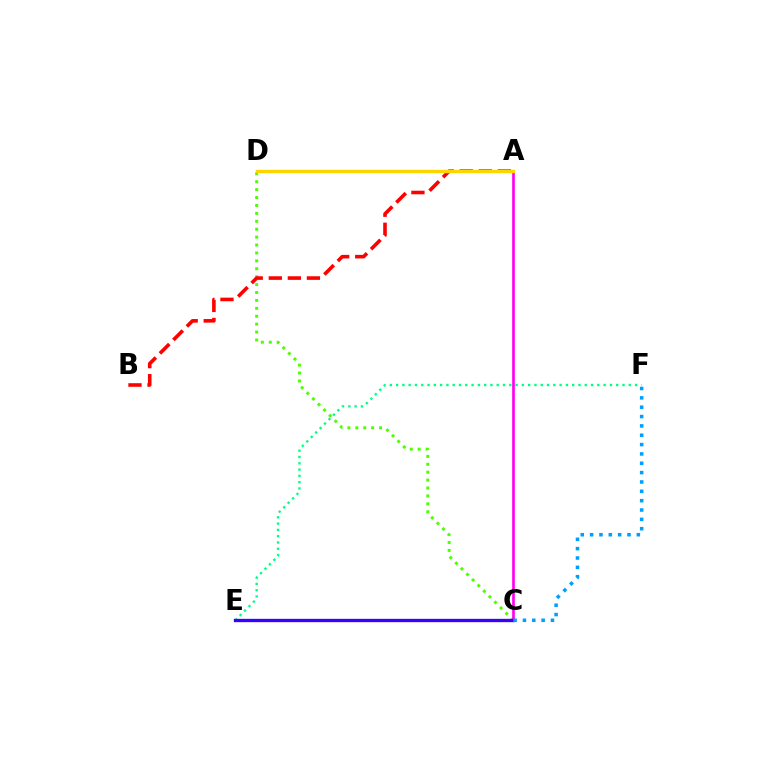{('C', 'D'): [{'color': '#4fff00', 'line_style': 'dotted', 'thickness': 2.15}], ('E', 'F'): [{'color': '#00ff86', 'line_style': 'dotted', 'thickness': 1.71}], ('A', 'B'): [{'color': '#ff0000', 'line_style': 'dashed', 'thickness': 2.59}], ('A', 'C'): [{'color': '#ff00ed', 'line_style': 'solid', 'thickness': 1.91}], ('C', 'E'): [{'color': '#3700ff', 'line_style': 'solid', 'thickness': 2.4}], ('A', 'D'): [{'color': '#ffd500', 'line_style': 'solid', 'thickness': 2.46}], ('C', 'F'): [{'color': '#009eff', 'line_style': 'dotted', 'thickness': 2.54}]}